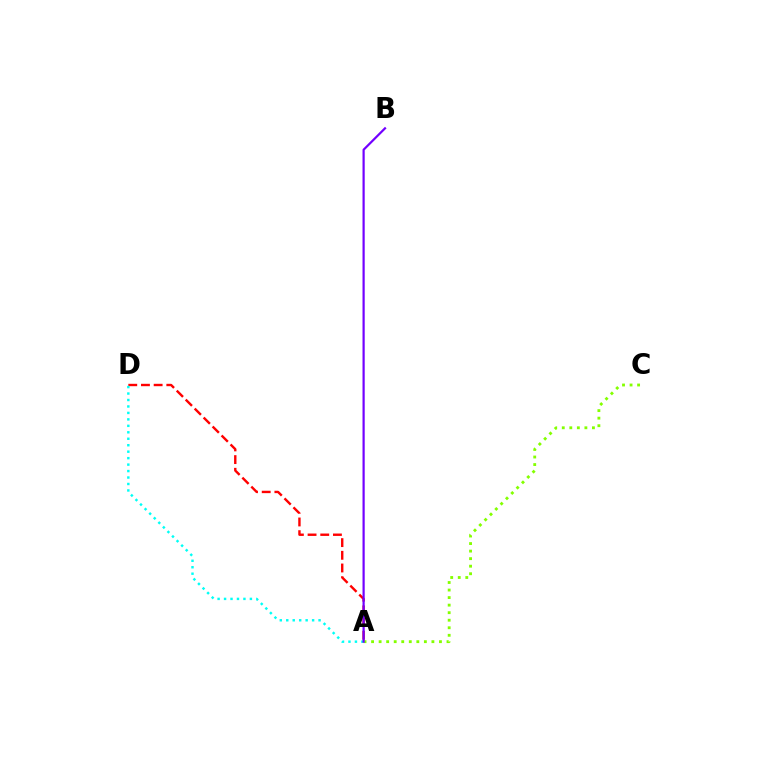{('A', 'C'): [{'color': '#84ff00', 'line_style': 'dotted', 'thickness': 2.05}], ('A', 'D'): [{'color': '#ff0000', 'line_style': 'dashed', 'thickness': 1.72}, {'color': '#00fff6', 'line_style': 'dotted', 'thickness': 1.76}], ('A', 'B'): [{'color': '#7200ff', 'line_style': 'solid', 'thickness': 1.59}]}